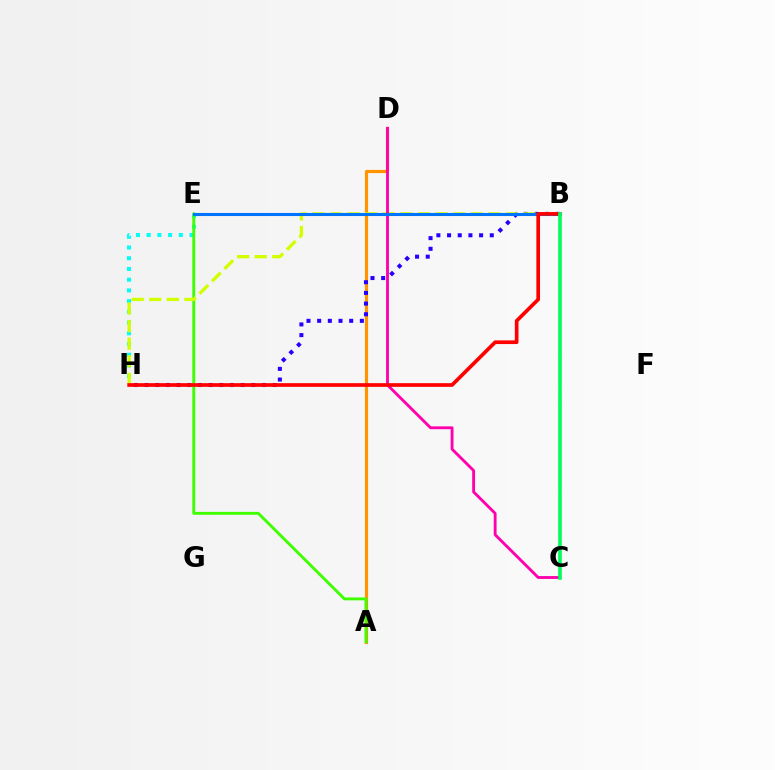{('E', 'H'): [{'color': '#00fff6', 'line_style': 'dotted', 'thickness': 2.91}], ('A', 'D'): [{'color': '#ff9400', 'line_style': 'solid', 'thickness': 2.29}], ('A', 'E'): [{'color': '#3dff00', 'line_style': 'solid', 'thickness': 2.07}], ('B', 'H'): [{'color': '#2500ff', 'line_style': 'dotted', 'thickness': 2.9}, {'color': '#d1ff00', 'line_style': 'dashed', 'thickness': 2.39}, {'color': '#ff0000', 'line_style': 'solid', 'thickness': 2.65}], ('B', 'C'): [{'color': '#b900ff', 'line_style': 'dotted', 'thickness': 1.65}, {'color': '#00ff5c', 'line_style': 'solid', 'thickness': 2.6}], ('C', 'D'): [{'color': '#ff00ac', 'line_style': 'solid', 'thickness': 2.05}], ('B', 'E'): [{'color': '#0074ff', 'line_style': 'solid', 'thickness': 2.21}]}